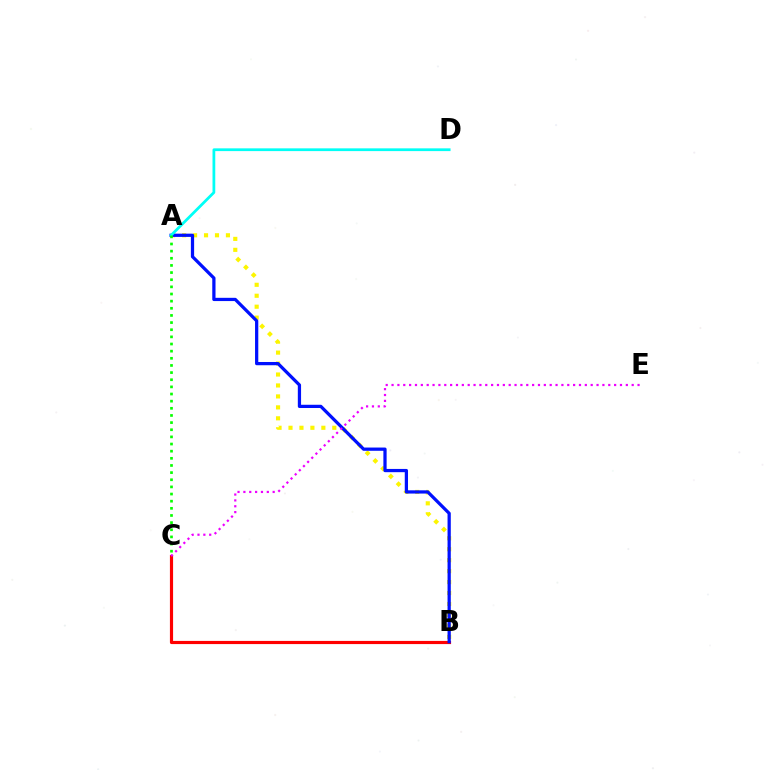{('B', 'C'): [{'color': '#ff0000', 'line_style': 'solid', 'thickness': 2.28}], ('A', 'B'): [{'color': '#fcf500', 'line_style': 'dotted', 'thickness': 2.98}, {'color': '#0010ff', 'line_style': 'solid', 'thickness': 2.34}], ('A', 'D'): [{'color': '#00fff6', 'line_style': 'solid', 'thickness': 1.99}], ('A', 'C'): [{'color': '#08ff00', 'line_style': 'dotted', 'thickness': 1.94}], ('C', 'E'): [{'color': '#ee00ff', 'line_style': 'dotted', 'thickness': 1.59}]}